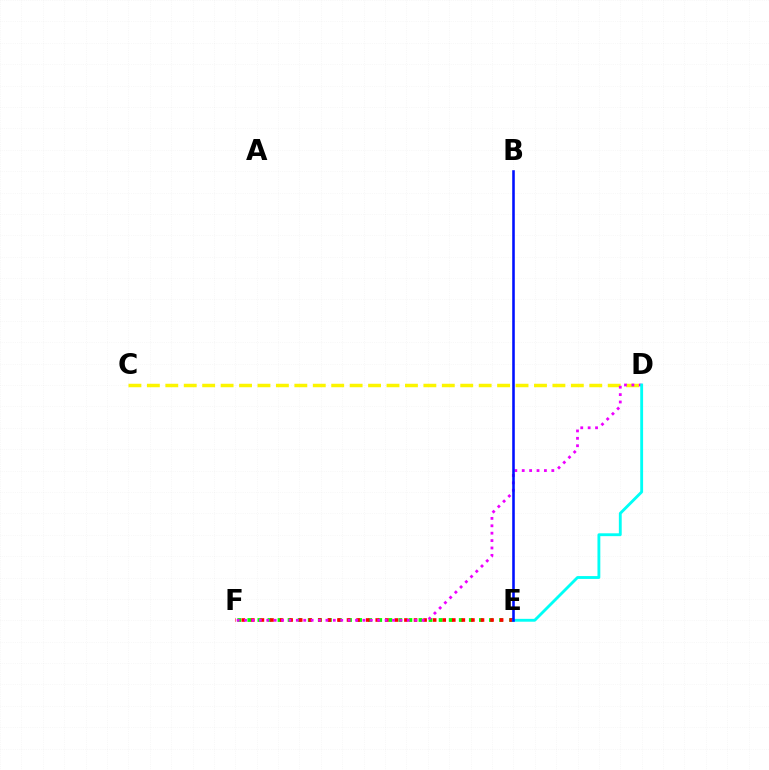{('E', 'F'): [{'color': '#08ff00', 'line_style': 'dotted', 'thickness': 2.74}, {'color': '#ff0000', 'line_style': 'dotted', 'thickness': 2.6}], ('C', 'D'): [{'color': '#fcf500', 'line_style': 'dashed', 'thickness': 2.5}], ('D', 'F'): [{'color': '#ee00ff', 'line_style': 'dotted', 'thickness': 2.01}], ('D', 'E'): [{'color': '#00fff6', 'line_style': 'solid', 'thickness': 2.06}], ('B', 'E'): [{'color': '#0010ff', 'line_style': 'solid', 'thickness': 1.85}]}